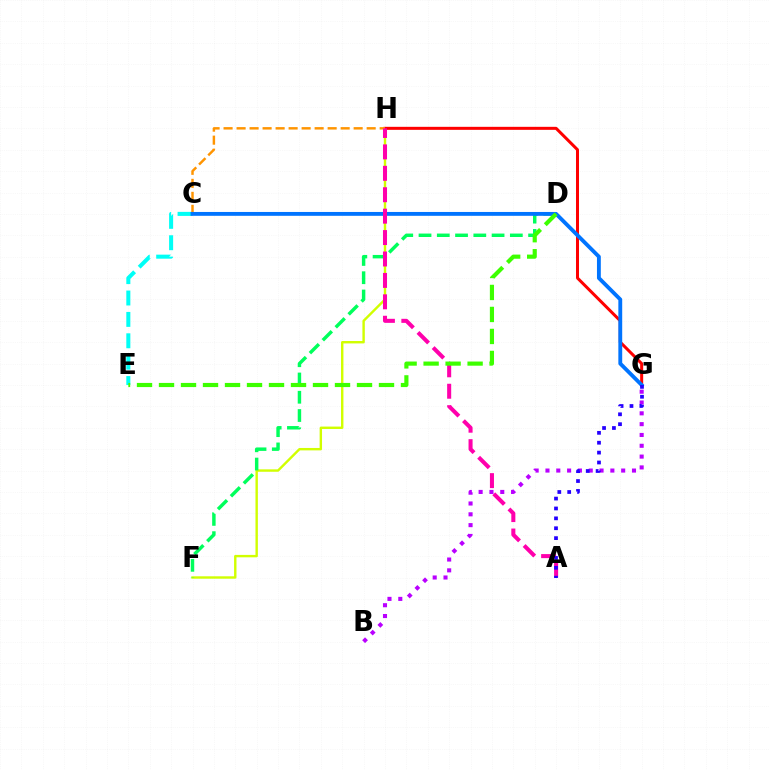{('F', 'H'): [{'color': '#d1ff00', 'line_style': 'solid', 'thickness': 1.73}], ('C', 'E'): [{'color': '#00fff6', 'line_style': 'dashed', 'thickness': 2.9}], ('B', 'G'): [{'color': '#b900ff', 'line_style': 'dotted', 'thickness': 2.94}], ('G', 'H'): [{'color': '#ff0000', 'line_style': 'solid', 'thickness': 2.17}], ('C', 'H'): [{'color': '#ff9400', 'line_style': 'dashed', 'thickness': 1.77}], ('D', 'F'): [{'color': '#00ff5c', 'line_style': 'dashed', 'thickness': 2.48}], ('C', 'G'): [{'color': '#0074ff', 'line_style': 'solid', 'thickness': 2.77}], ('A', 'H'): [{'color': '#ff00ac', 'line_style': 'dashed', 'thickness': 2.91}], ('A', 'G'): [{'color': '#2500ff', 'line_style': 'dotted', 'thickness': 2.69}], ('D', 'E'): [{'color': '#3dff00', 'line_style': 'dashed', 'thickness': 2.99}]}